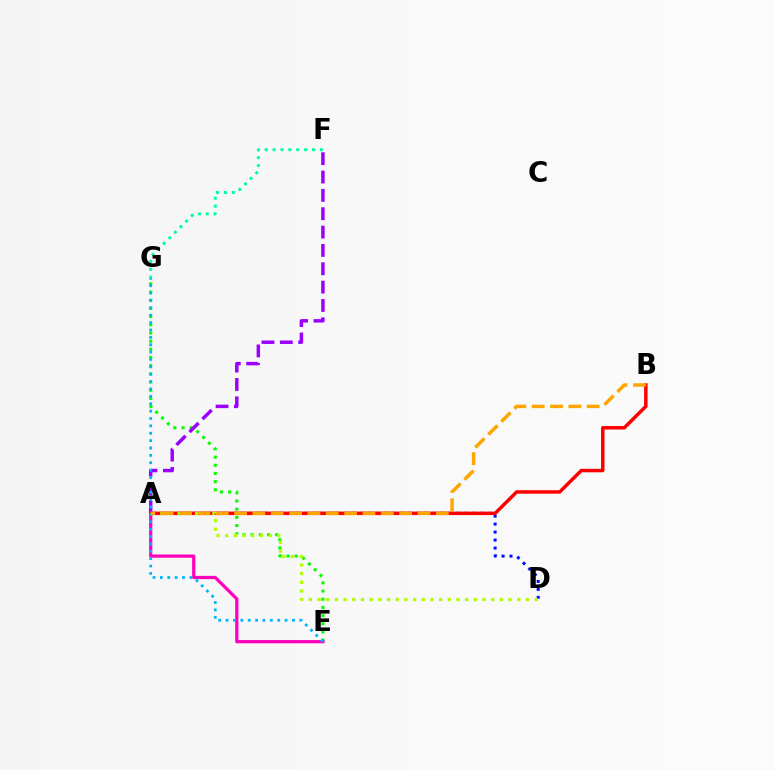{('E', 'G'): [{'color': '#08ff00', 'line_style': 'dotted', 'thickness': 2.22}, {'color': '#00b5ff', 'line_style': 'dotted', 'thickness': 2.0}], ('A', 'F'): [{'color': '#9b00ff', 'line_style': 'dashed', 'thickness': 2.49}], ('A', 'E'): [{'color': '#ff00bd', 'line_style': 'solid', 'thickness': 2.32}], ('A', 'D'): [{'color': '#0010ff', 'line_style': 'dotted', 'thickness': 2.17}, {'color': '#b3ff00', 'line_style': 'dotted', 'thickness': 2.36}], ('A', 'B'): [{'color': '#ff0000', 'line_style': 'solid', 'thickness': 2.5}, {'color': '#ffa500', 'line_style': 'dashed', 'thickness': 2.49}], ('F', 'G'): [{'color': '#00ff9d', 'line_style': 'dotted', 'thickness': 2.14}]}